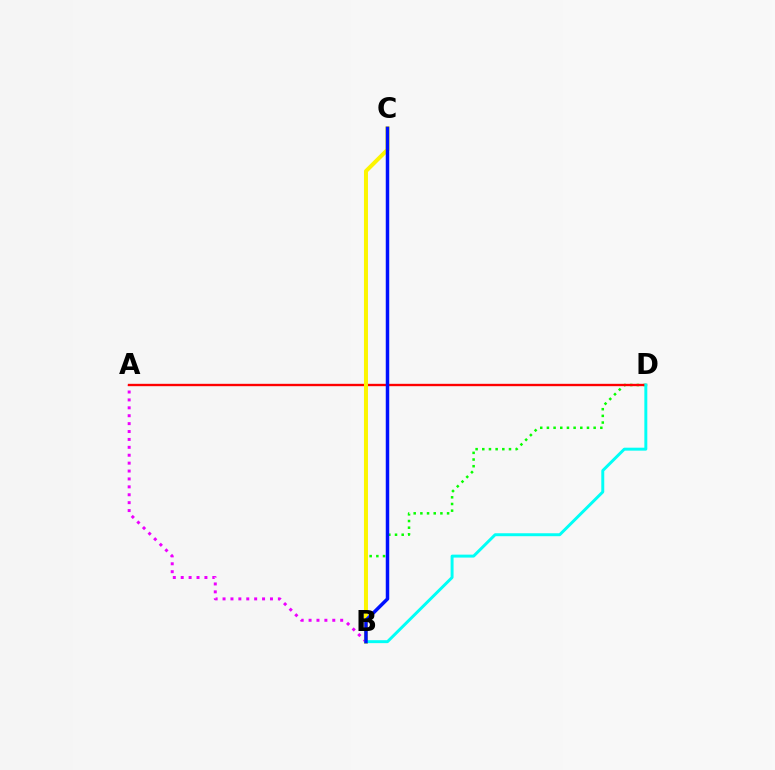{('B', 'D'): [{'color': '#08ff00', 'line_style': 'dotted', 'thickness': 1.81}, {'color': '#00fff6', 'line_style': 'solid', 'thickness': 2.12}], ('A', 'B'): [{'color': '#ee00ff', 'line_style': 'dotted', 'thickness': 2.15}], ('A', 'D'): [{'color': '#ff0000', 'line_style': 'solid', 'thickness': 1.7}], ('B', 'C'): [{'color': '#fcf500', 'line_style': 'solid', 'thickness': 2.88}, {'color': '#0010ff', 'line_style': 'solid', 'thickness': 2.5}]}